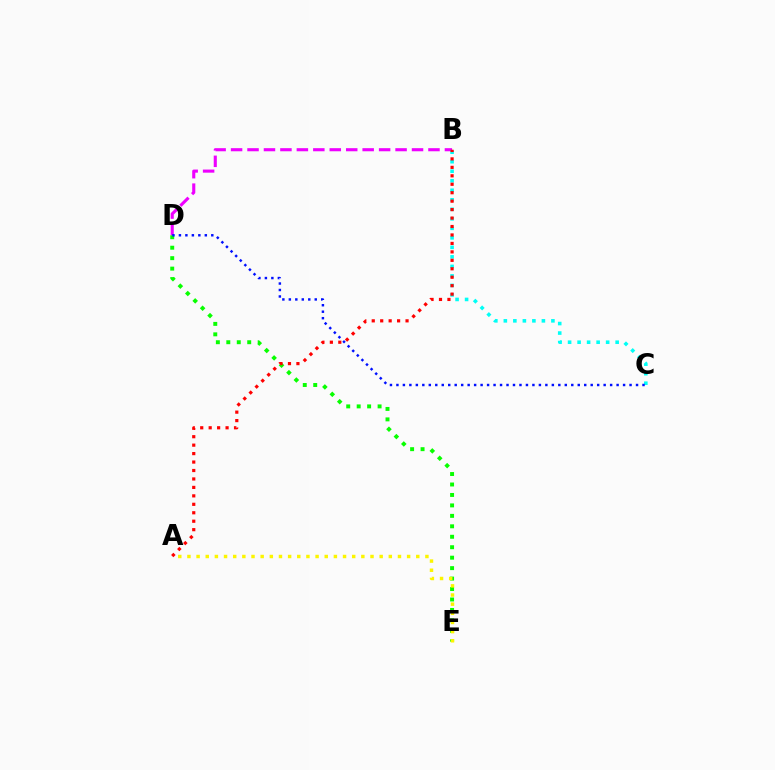{('B', 'D'): [{'color': '#ee00ff', 'line_style': 'dashed', 'thickness': 2.23}], ('B', 'C'): [{'color': '#00fff6', 'line_style': 'dotted', 'thickness': 2.59}], ('D', 'E'): [{'color': '#08ff00', 'line_style': 'dotted', 'thickness': 2.84}], ('C', 'D'): [{'color': '#0010ff', 'line_style': 'dotted', 'thickness': 1.76}], ('A', 'E'): [{'color': '#fcf500', 'line_style': 'dotted', 'thickness': 2.49}], ('A', 'B'): [{'color': '#ff0000', 'line_style': 'dotted', 'thickness': 2.3}]}